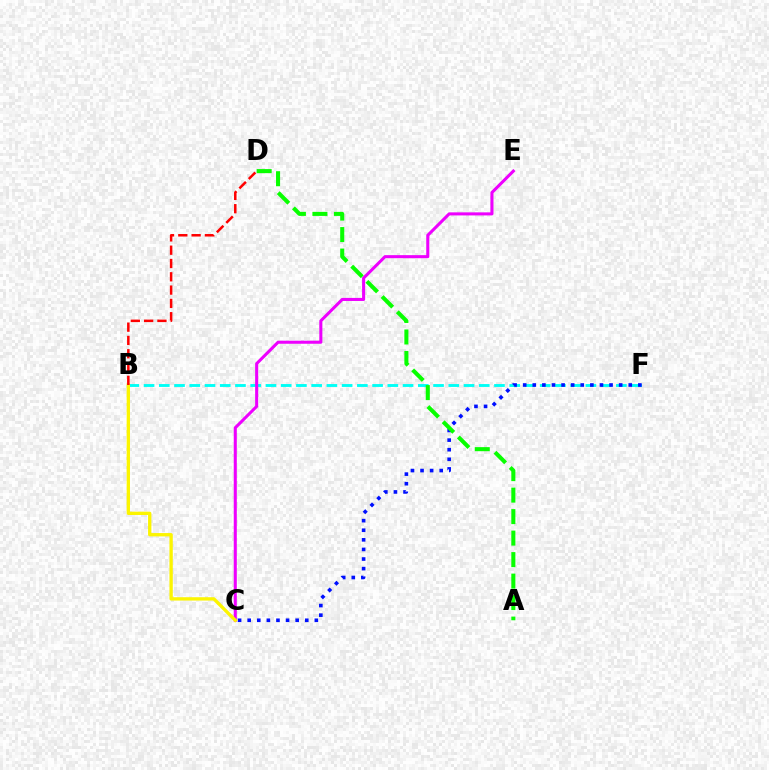{('B', 'F'): [{'color': '#00fff6', 'line_style': 'dashed', 'thickness': 2.07}], ('C', 'F'): [{'color': '#0010ff', 'line_style': 'dotted', 'thickness': 2.61}], ('C', 'E'): [{'color': '#ee00ff', 'line_style': 'solid', 'thickness': 2.2}], ('B', 'C'): [{'color': '#fcf500', 'line_style': 'solid', 'thickness': 2.4}], ('A', 'D'): [{'color': '#08ff00', 'line_style': 'dashed', 'thickness': 2.92}], ('B', 'D'): [{'color': '#ff0000', 'line_style': 'dashed', 'thickness': 1.81}]}